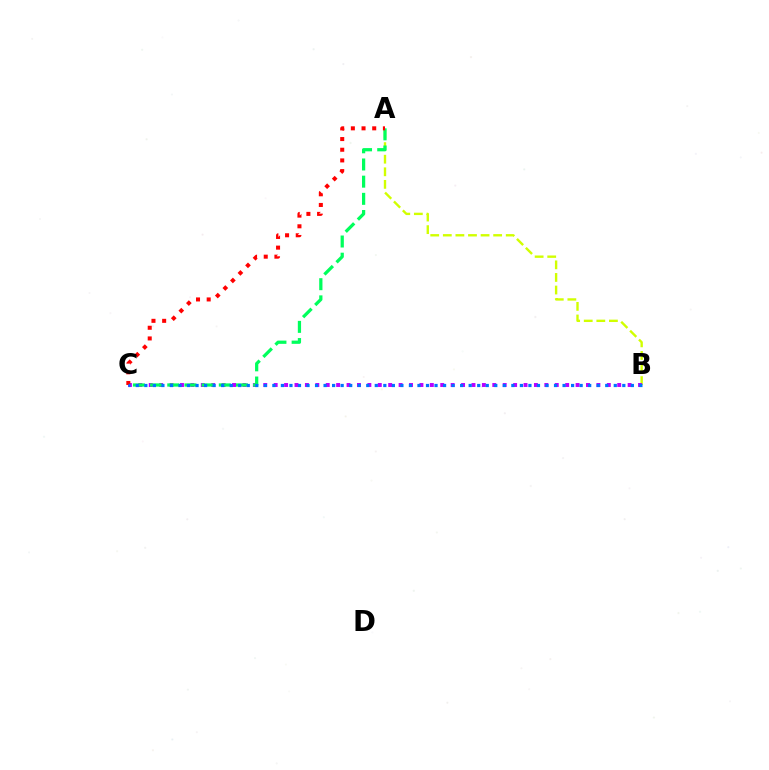{('A', 'B'): [{'color': '#d1ff00', 'line_style': 'dashed', 'thickness': 1.71}], ('B', 'C'): [{'color': '#b900ff', 'line_style': 'dotted', 'thickness': 2.83}, {'color': '#0074ff', 'line_style': 'dotted', 'thickness': 2.32}], ('A', 'C'): [{'color': '#00ff5c', 'line_style': 'dashed', 'thickness': 2.33}, {'color': '#ff0000', 'line_style': 'dotted', 'thickness': 2.9}]}